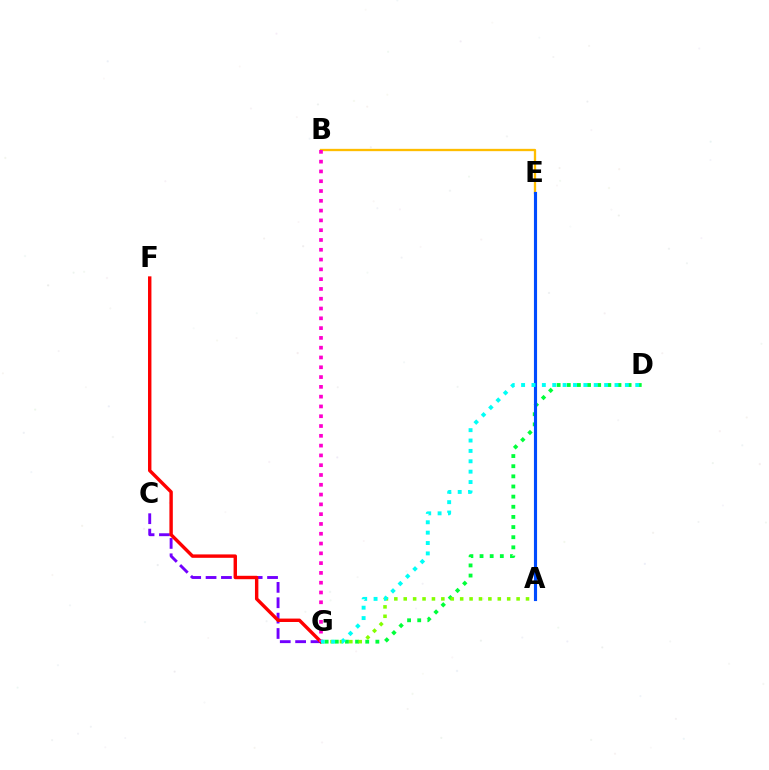{('C', 'G'): [{'color': '#7200ff', 'line_style': 'dashed', 'thickness': 2.09}], ('B', 'E'): [{'color': '#ffbd00', 'line_style': 'solid', 'thickness': 1.67}], ('D', 'G'): [{'color': '#00ff39', 'line_style': 'dotted', 'thickness': 2.76}, {'color': '#00fff6', 'line_style': 'dotted', 'thickness': 2.82}], ('A', 'G'): [{'color': '#84ff00', 'line_style': 'dotted', 'thickness': 2.56}], ('F', 'G'): [{'color': '#ff0000', 'line_style': 'solid', 'thickness': 2.46}], ('A', 'E'): [{'color': '#004bff', 'line_style': 'solid', 'thickness': 2.26}], ('B', 'G'): [{'color': '#ff00cf', 'line_style': 'dotted', 'thickness': 2.66}]}